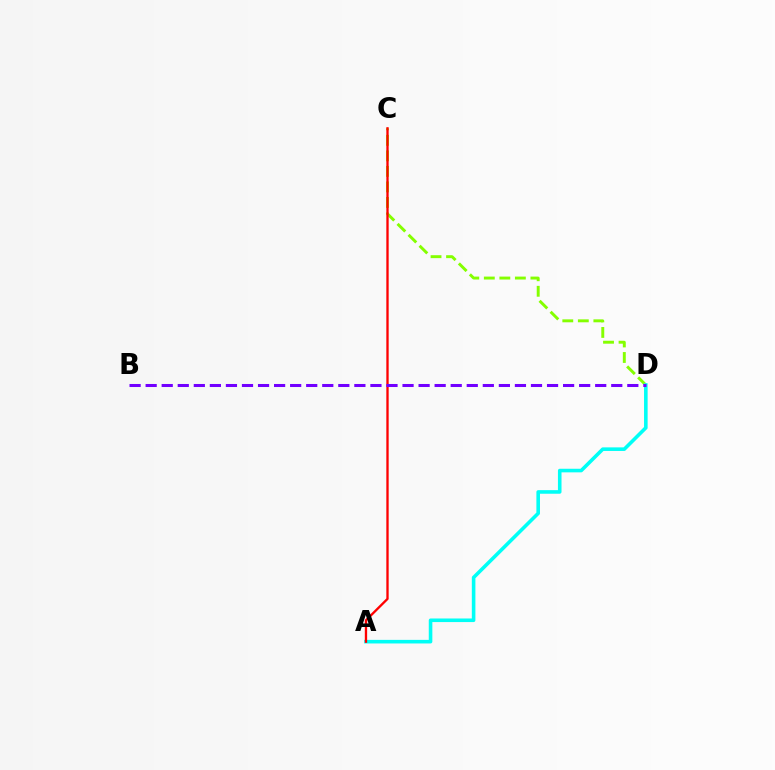{('C', 'D'): [{'color': '#84ff00', 'line_style': 'dashed', 'thickness': 2.11}], ('A', 'D'): [{'color': '#00fff6', 'line_style': 'solid', 'thickness': 2.58}], ('A', 'C'): [{'color': '#ff0000', 'line_style': 'solid', 'thickness': 1.68}], ('B', 'D'): [{'color': '#7200ff', 'line_style': 'dashed', 'thickness': 2.18}]}